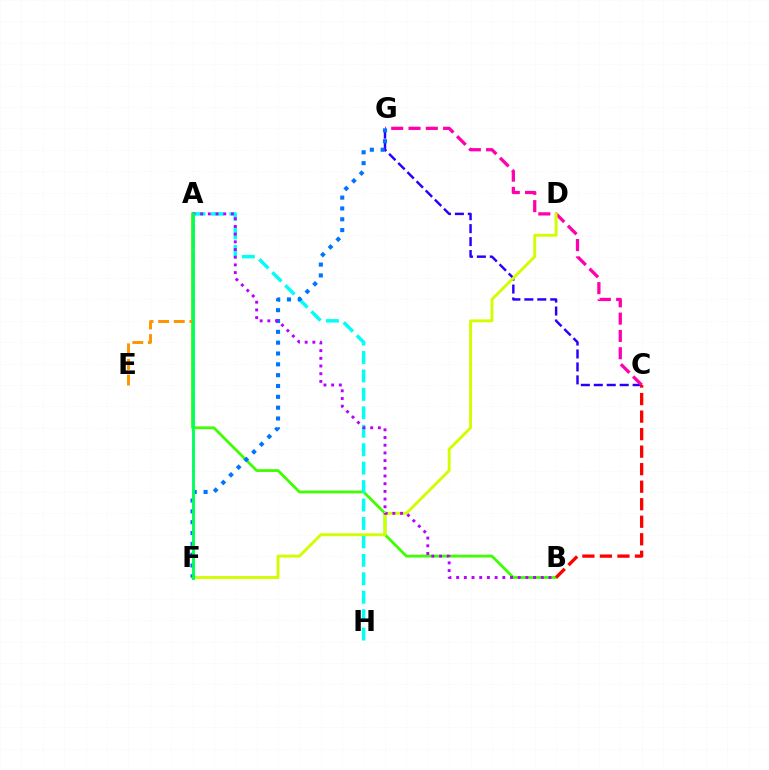{('C', 'G'): [{'color': '#2500ff', 'line_style': 'dashed', 'thickness': 1.76}, {'color': '#ff00ac', 'line_style': 'dashed', 'thickness': 2.35}], ('A', 'B'): [{'color': '#3dff00', 'line_style': 'solid', 'thickness': 2.0}, {'color': '#b900ff', 'line_style': 'dotted', 'thickness': 2.09}], ('A', 'H'): [{'color': '#00fff6', 'line_style': 'dashed', 'thickness': 2.51}], ('D', 'F'): [{'color': '#d1ff00', 'line_style': 'solid', 'thickness': 2.08}], ('F', 'G'): [{'color': '#0074ff', 'line_style': 'dotted', 'thickness': 2.94}], ('B', 'C'): [{'color': '#ff0000', 'line_style': 'dashed', 'thickness': 2.38}], ('A', 'E'): [{'color': '#ff9400', 'line_style': 'dashed', 'thickness': 2.12}], ('A', 'F'): [{'color': '#00ff5c', 'line_style': 'solid', 'thickness': 2.09}]}